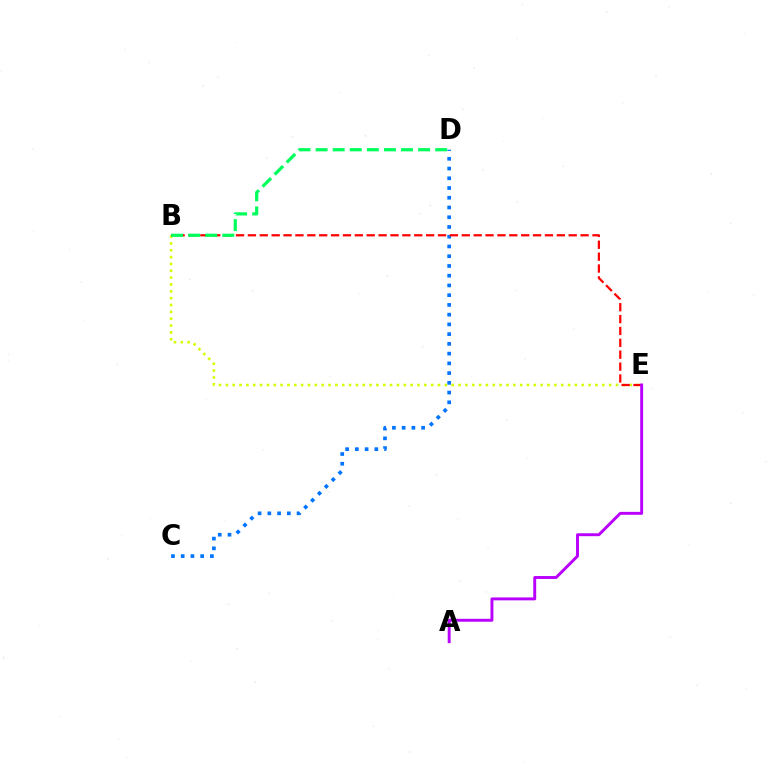{('C', 'D'): [{'color': '#0074ff', 'line_style': 'dotted', 'thickness': 2.65}], ('B', 'E'): [{'color': '#d1ff00', 'line_style': 'dotted', 'thickness': 1.86}, {'color': '#ff0000', 'line_style': 'dashed', 'thickness': 1.61}], ('B', 'D'): [{'color': '#00ff5c', 'line_style': 'dashed', 'thickness': 2.32}], ('A', 'E'): [{'color': '#b900ff', 'line_style': 'solid', 'thickness': 2.1}]}